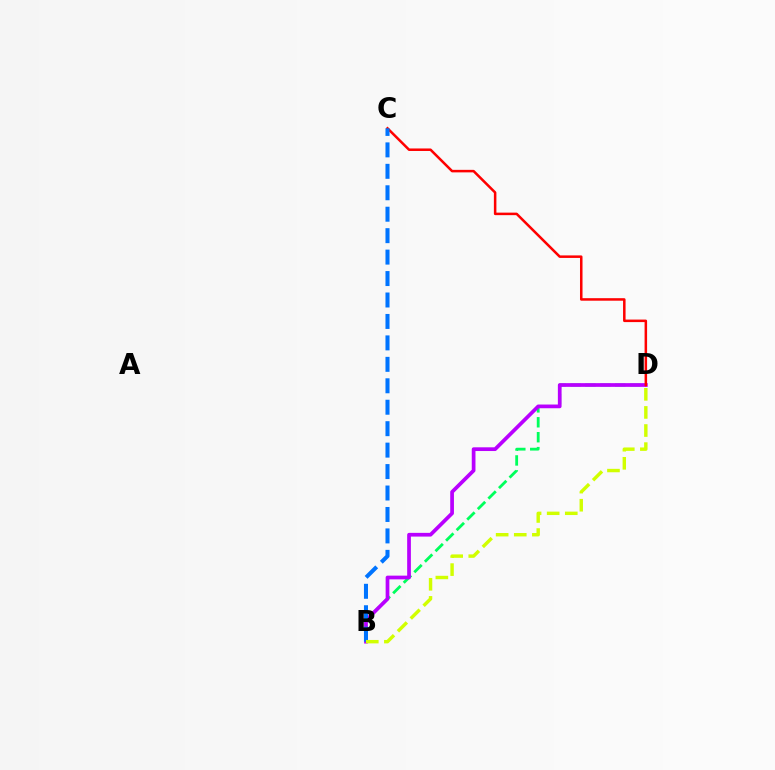{('B', 'D'): [{'color': '#00ff5c', 'line_style': 'dashed', 'thickness': 2.03}, {'color': '#b900ff', 'line_style': 'solid', 'thickness': 2.68}, {'color': '#d1ff00', 'line_style': 'dashed', 'thickness': 2.46}], ('C', 'D'): [{'color': '#ff0000', 'line_style': 'solid', 'thickness': 1.81}], ('B', 'C'): [{'color': '#0074ff', 'line_style': 'dashed', 'thickness': 2.91}]}